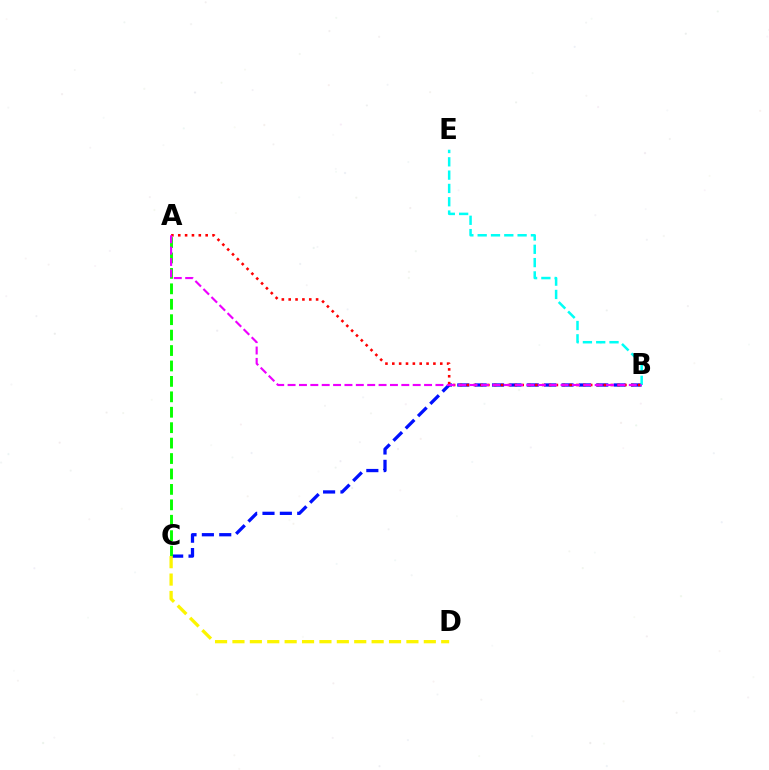{('B', 'C'): [{'color': '#0010ff', 'line_style': 'dashed', 'thickness': 2.36}], ('B', 'E'): [{'color': '#00fff6', 'line_style': 'dashed', 'thickness': 1.81}], ('A', 'C'): [{'color': '#08ff00', 'line_style': 'dashed', 'thickness': 2.1}], ('C', 'D'): [{'color': '#fcf500', 'line_style': 'dashed', 'thickness': 2.36}], ('A', 'B'): [{'color': '#ff0000', 'line_style': 'dotted', 'thickness': 1.86}, {'color': '#ee00ff', 'line_style': 'dashed', 'thickness': 1.55}]}